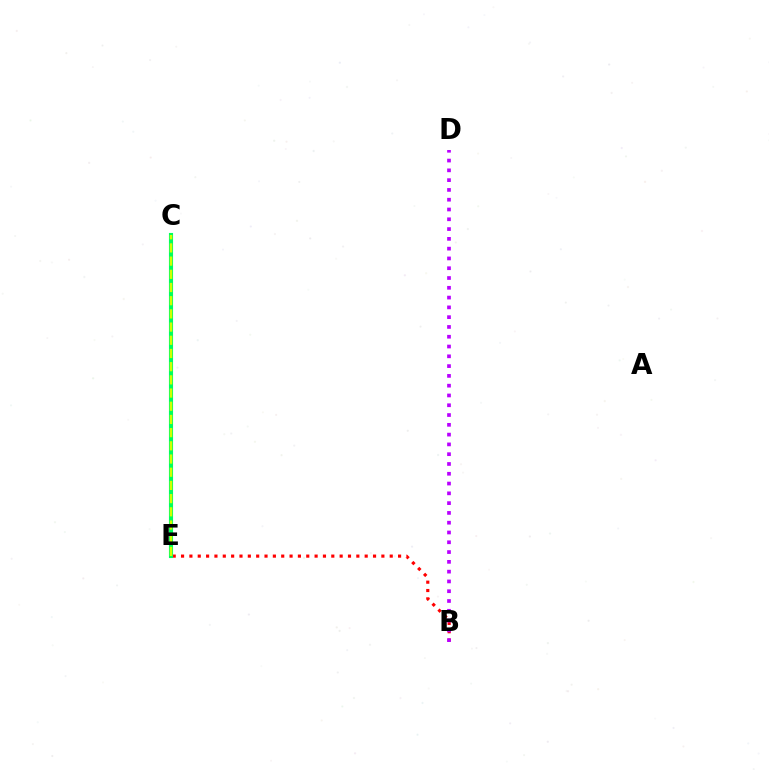{('C', 'E'): [{'color': '#0074ff', 'line_style': 'solid', 'thickness': 1.53}, {'color': '#00ff5c', 'line_style': 'solid', 'thickness': 2.96}, {'color': '#d1ff00', 'line_style': 'dashed', 'thickness': 1.79}], ('B', 'E'): [{'color': '#ff0000', 'line_style': 'dotted', 'thickness': 2.27}], ('B', 'D'): [{'color': '#b900ff', 'line_style': 'dotted', 'thickness': 2.66}]}